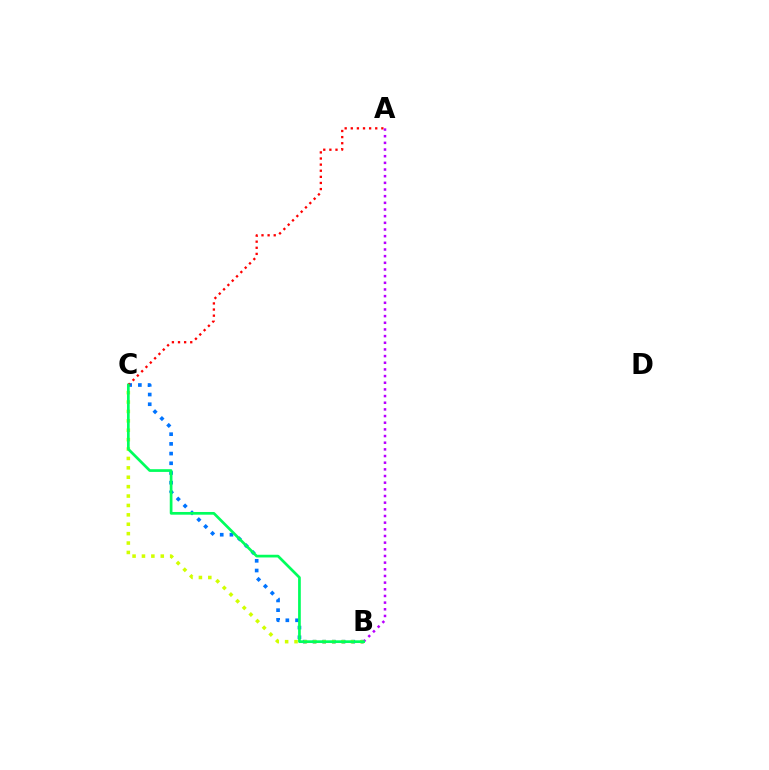{('B', 'C'): [{'color': '#0074ff', 'line_style': 'dotted', 'thickness': 2.64}, {'color': '#d1ff00', 'line_style': 'dotted', 'thickness': 2.55}, {'color': '#00ff5c', 'line_style': 'solid', 'thickness': 1.95}], ('A', 'C'): [{'color': '#ff0000', 'line_style': 'dotted', 'thickness': 1.66}], ('A', 'B'): [{'color': '#b900ff', 'line_style': 'dotted', 'thickness': 1.81}]}